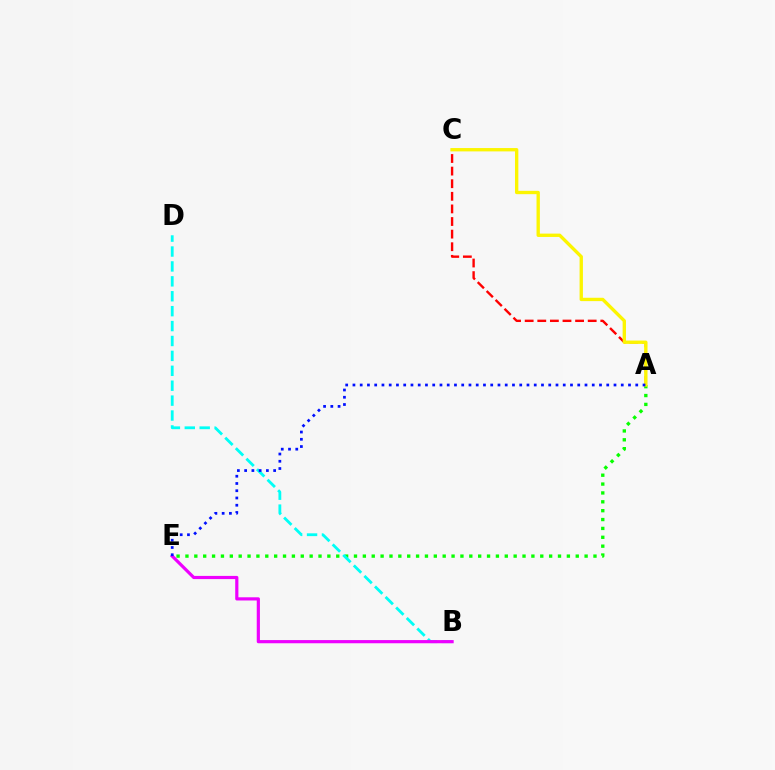{('A', 'E'): [{'color': '#08ff00', 'line_style': 'dotted', 'thickness': 2.41}, {'color': '#0010ff', 'line_style': 'dotted', 'thickness': 1.97}], ('A', 'C'): [{'color': '#ff0000', 'line_style': 'dashed', 'thickness': 1.71}, {'color': '#fcf500', 'line_style': 'solid', 'thickness': 2.41}], ('B', 'D'): [{'color': '#00fff6', 'line_style': 'dashed', 'thickness': 2.03}], ('B', 'E'): [{'color': '#ee00ff', 'line_style': 'solid', 'thickness': 2.29}]}